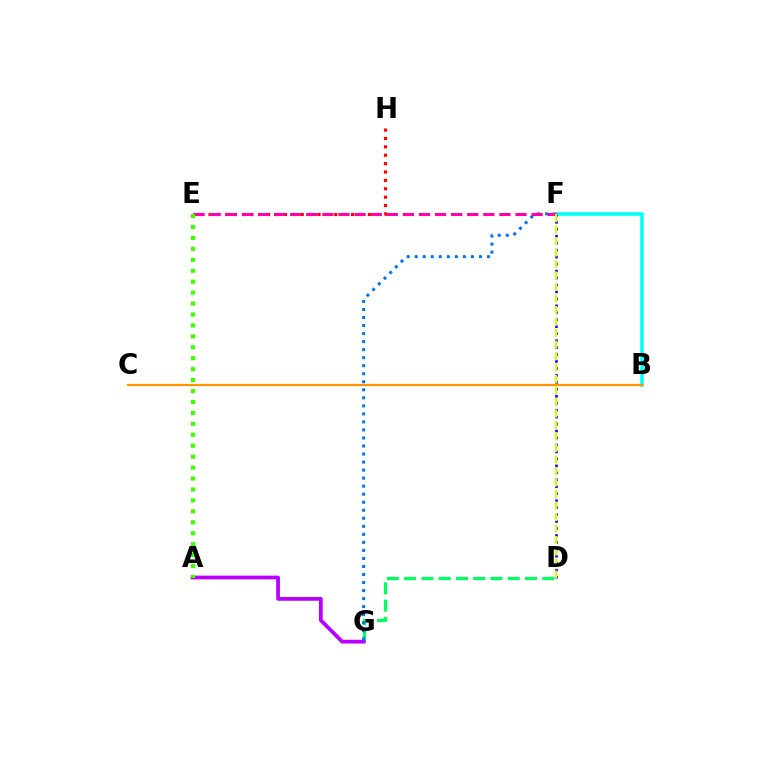{('D', 'G'): [{'color': '#00ff5c', 'line_style': 'dashed', 'thickness': 2.35}], ('A', 'G'): [{'color': '#b900ff', 'line_style': 'solid', 'thickness': 2.7}], ('E', 'H'): [{'color': '#ff0000', 'line_style': 'dotted', 'thickness': 2.28}], ('F', 'G'): [{'color': '#0074ff', 'line_style': 'dotted', 'thickness': 2.18}], ('B', 'F'): [{'color': '#00fff6', 'line_style': 'solid', 'thickness': 2.56}], ('E', 'F'): [{'color': '#ff00ac', 'line_style': 'dashed', 'thickness': 2.19}], ('A', 'E'): [{'color': '#3dff00', 'line_style': 'dotted', 'thickness': 2.97}], ('D', 'F'): [{'color': '#2500ff', 'line_style': 'dotted', 'thickness': 1.89}, {'color': '#d1ff00', 'line_style': 'dashed', 'thickness': 1.56}], ('B', 'C'): [{'color': '#ff9400', 'line_style': 'solid', 'thickness': 1.62}]}